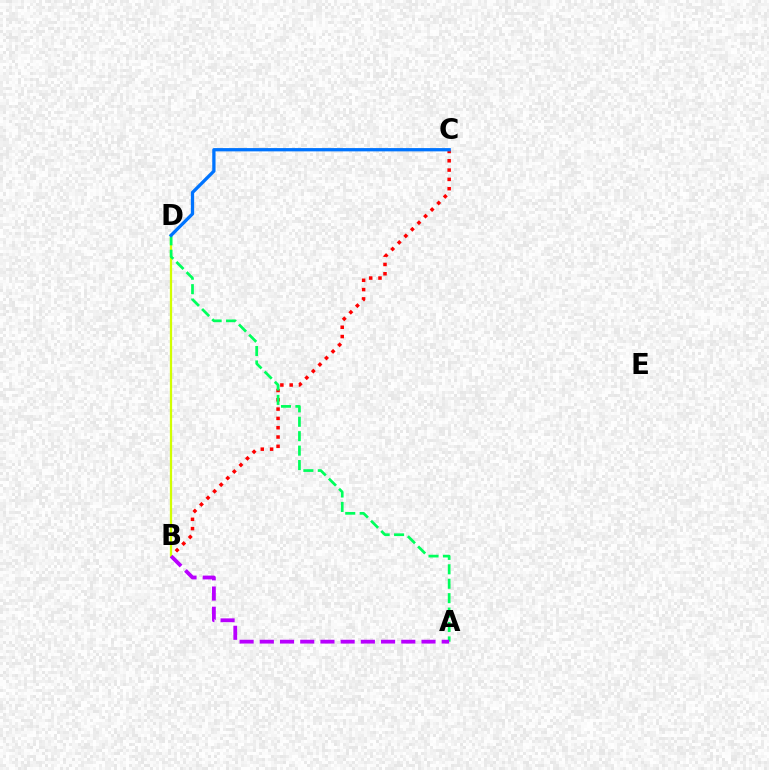{('B', 'C'): [{'color': '#ff0000', 'line_style': 'dotted', 'thickness': 2.53}], ('B', 'D'): [{'color': '#d1ff00', 'line_style': 'solid', 'thickness': 1.62}], ('A', 'D'): [{'color': '#00ff5c', 'line_style': 'dashed', 'thickness': 1.96}], ('C', 'D'): [{'color': '#0074ff', 'line_style': 'solid', 'thickness': 2.36}], ('A', 'B'): [{'color': '#b900ff', 'line_style': 'dashed', 'thickness': 2.75}]}